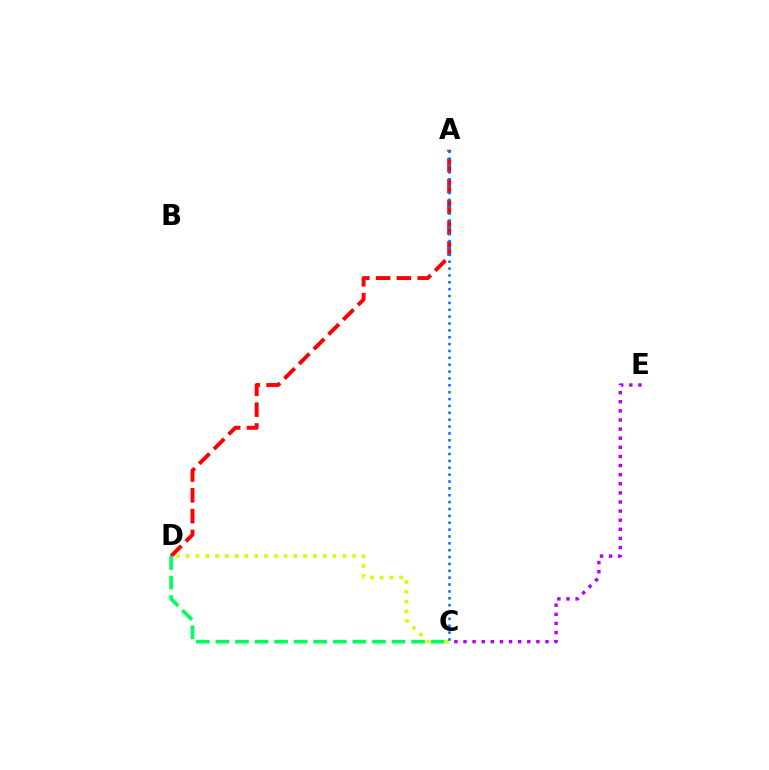{('A', 'D'): [{'color': '#ff0000', 'line_style': 'dashed', 'thickness': 2.82}], ('C', 'D'): [{'color': '#d1ff00', 'line_style': 'dotted', 'thickness': 2.66}, {'color': '#00ff5c', 'line_style': 'dashed', 'thickness': 2.66}], ('A', 'C'): [{'color': '#0074ff', 'line_style': 'dotted', 'thickness': 1.87}], ('C', 'E'): [{'color': '#b900ff', 'line_style': 'dotted', 'thickness': 2.48}]}